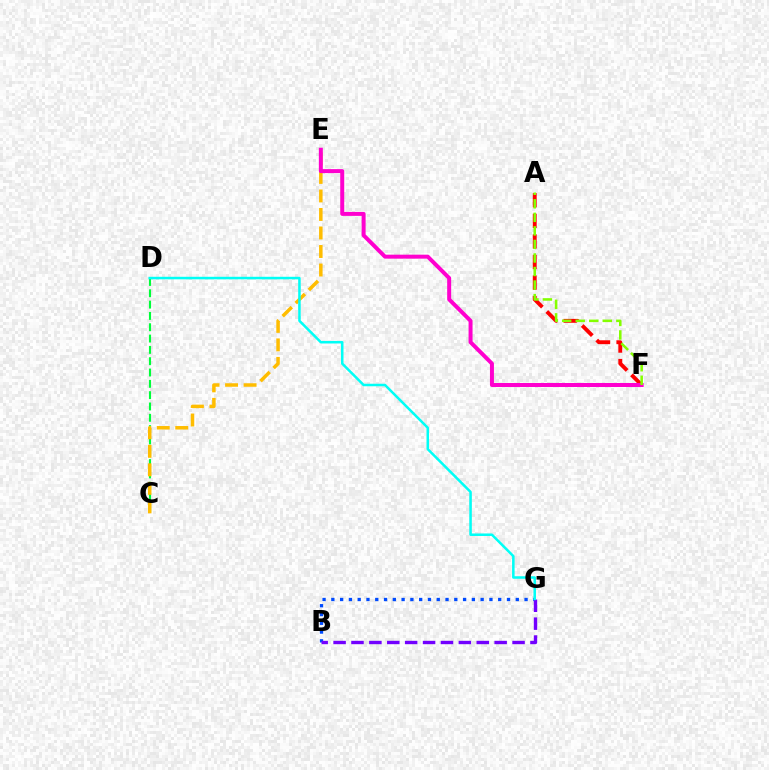{('C', 'D'): [{'color': '#00ff39', 'line_style': 'dashed', 'thickness': 1.54}], ('C', 'E'): [{'color': '#ffbd00', 'line_style': 'dashed', 'thickness': 2.52}], ('A', 'F'): [{'color': '#ff0000', 'line_style': 'dashed', 'thickness': 2.8}, {'color': '#84ff00', 'line_style': 'dashed', 'thickness': 1.84}], ('E', 'F'): [{'color': '#ff00cf', 'line_style': 'solid', 'thickness': 2.87}], ('B', 'G'): [{'color': '#004bff', 'line_style': 'dotted', 'thickness': 2.39}, {'color': '#7200ff', 'line_style': 'dashed', 'thickness': 2.43}], ('D', 'G'): [{'color': '#00fff6', 'line_style': 'solid', 'thickness': 1.82}]}